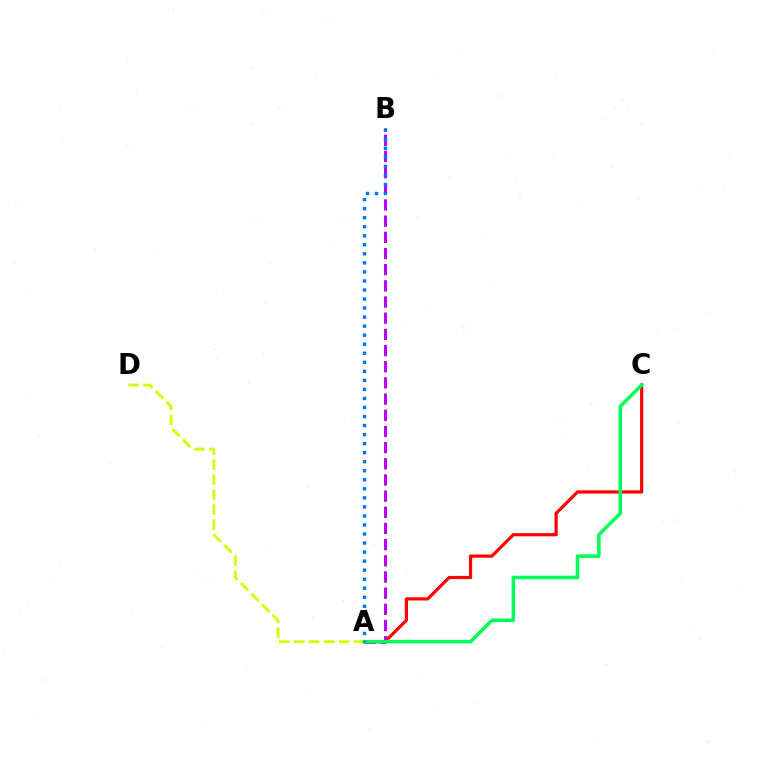{('A', 'C'): [{'color': '#ff0000', 'line_style': 'solid', 'thickness': 2.3}, {'color': '#00ff5c', 'line_style': 'solid', 'thickness': 2.55}], ('A', 'B'): [{'color': '#b900ff', 'line_style': 'dashed', 'thickness': 2.2}, {'color': '#0074ff', 'line_style': 'dotted', 'thickness': 2.46}], ('A', 'D'): [{'color': '#d1ff00', 'line_style': 'dashed', 'thickness': 2.04}]}